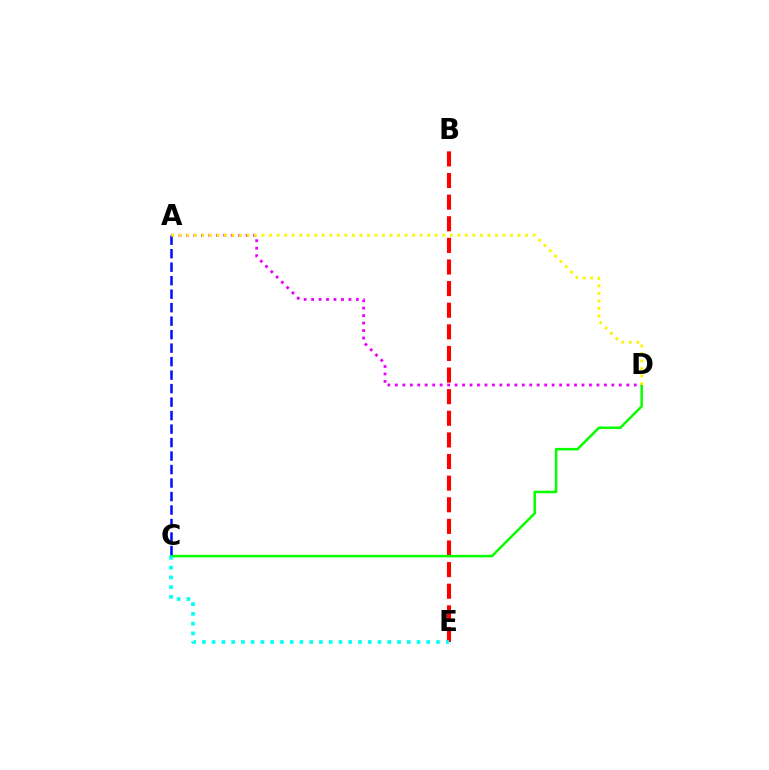{('B', 'E'): [{'color': '#ff0000', 'line_style': 'dashed', 'thickness': 2.94}], ('C', 'D'): [{'color': '#08ff00', 'line_style': 'solid', 'thickness': 1.82}], ('A', 'C'): [{'color': '#0010ff', 'line_style': 'dashed', 'thickness': 1.83}], ('A', 'D'): [{'color': '#ee00ff', 'line_style': 'dotted', 'thickness': 2.03}, {'color': '#fcf500', 'line_style': 'dotted', 'thickness': 2.05}], ('C', 'E'): [{'color': '#00fff6', 'line_style': 'dotted', 'thickness': 2.65}]}